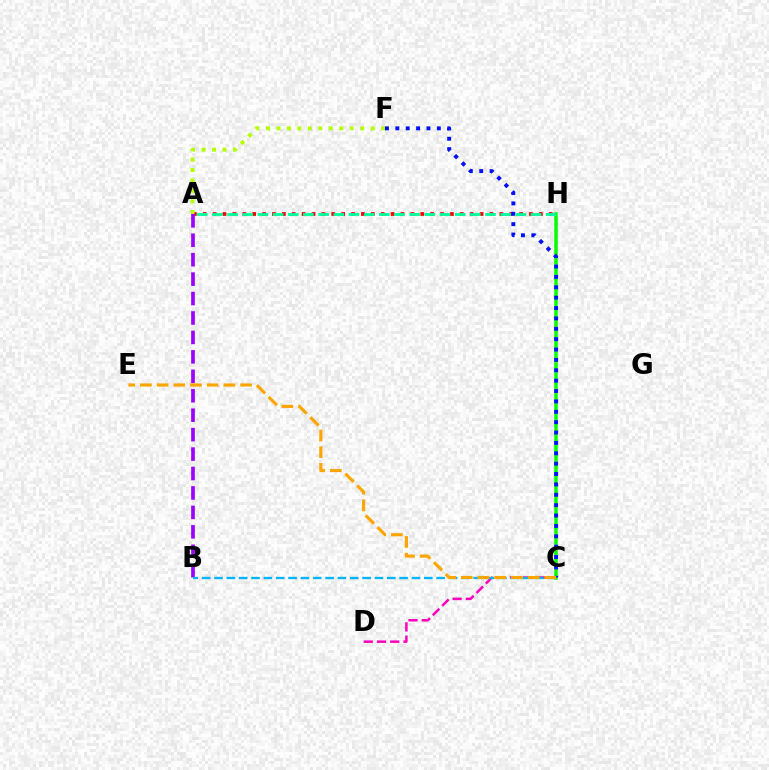{('A', 'H'): [{'color': '#ff0000', 'line_style': 'dotted', 'thickness': 2.69}, {'color': '#00ff9d', 'line_style': 'dashed', 'thickness': 2.06}], ('C', 'D'): [{'color': '#ff00bd', 'line_style': 'dashed', 'thickness': 1.8}], ('C', 'H'): [{'color': '#08ff00', 'line_style': 'solid', 'thickness': 2.56}], ('A', 'F'): [{'color': '#b3ff00', 'line_style': 'dotted', 'thickness': 2.84}], ('C', 'F'): [{'color': '#0010ff', 'line_style': 'dotted', 'thickness': 2.82}], ('A', 'B'): [{'color': '#9b00ff', 'line_style': 'dashed', 'thickness': 2.64}], ('B', 'C'): [{'color': '#00b5ff', 'line_style': 'dashed', 'thickness': 1.68}], ('C', 'E'): [{'color': '#ffa500', 'line_style': 'dashed', 'thickness': 2.27}]}